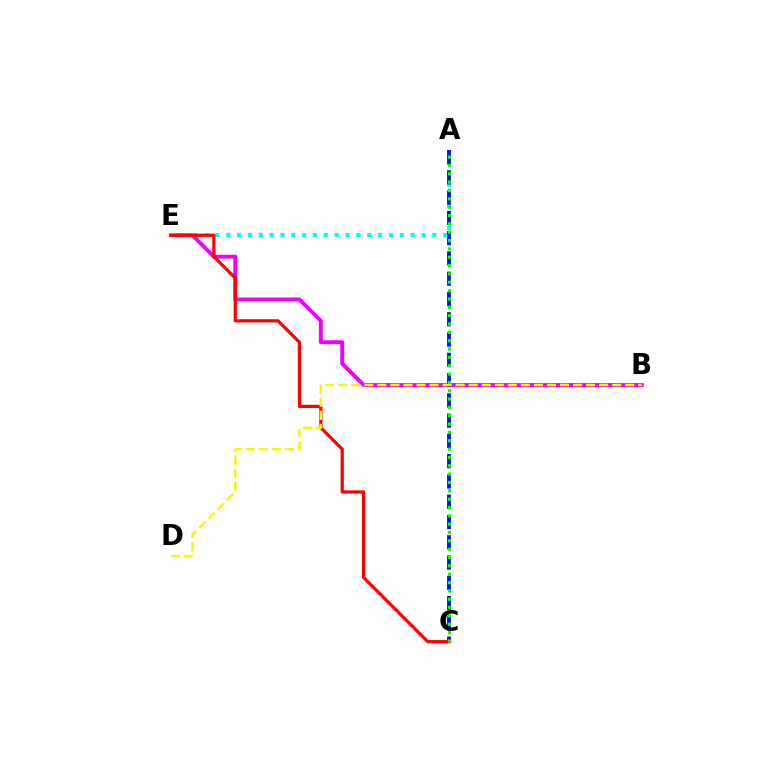{('B', 'E'): [{'color': '#ee00ff', 'line_style': 'solid', 'thickness': 2.81}], ('A', 'E'): [{'color': '#00fff6', 'line_style': 'dotted', 'thickness': 2.95}], ('A', 'C'): [{'color': '#0010ff', 'line_style': 'dashed', 'thickness': 2.75}, {'color': '#08ff00', 'line_style': 'dotted', 'thickness': 2.27}], ('C', 'E'): [{'color': '#ff0000', 'line_style': 'solid', 'thickness': 2.32}], ('B', 'D'): [{'color': '#fcf500', 'line_style': 'dashed', 'thickness': 1.77}]}